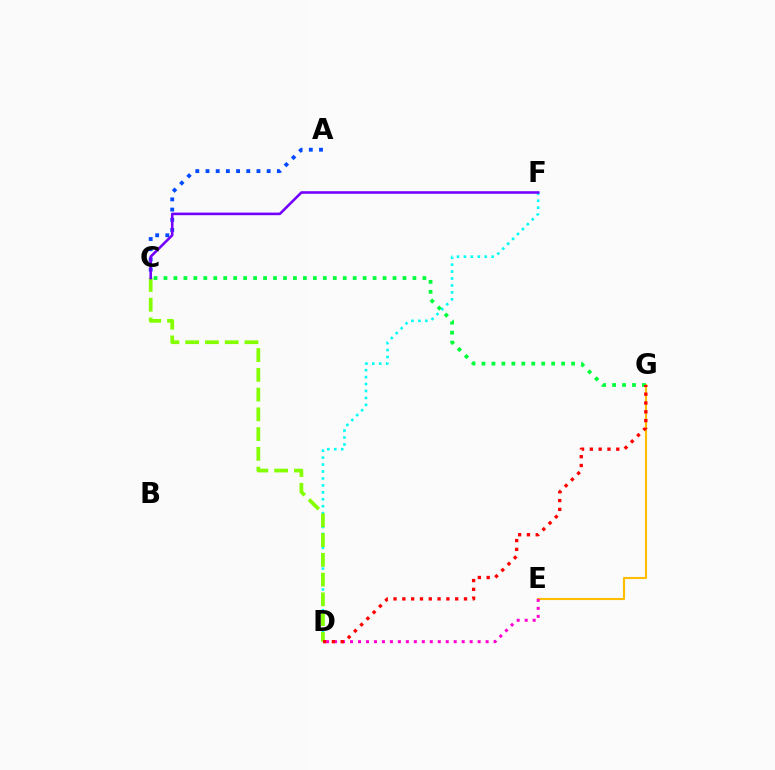{('A', 'C'): [{'color': '#004bff', 'line_style': 'dotted', 'thickness': 2.77}], ('D', 'F'): [{'color': '#00fff6', 'line_style': 'dotted', 'thickness': 1.88}], ('E', 'G'): [{'color': '#ffbd00', 'line_style': 'solid', 'thickness': 1.52}], ('C', 'G'): [{'color': '#00ff39', 'line_style': 'dotted', 'thickness': 2.71}], ('D', 'E'): [{'color': '#ff00cf', 'line_style': 'dotted', 'thickness': 2.17}], ('C', 'D'): [{'color': '#84ff00', 'line_style': 'dashed', 'thickness': 2.68}], ('D', 'G'): [{'color': '#ff0000', 'line_style': 'dotted', 'thickness': 2.39}], ('C', 'F'): [{'color': '#7200ff', 'line_style': 'solid', 'thickness': 1.86}]}